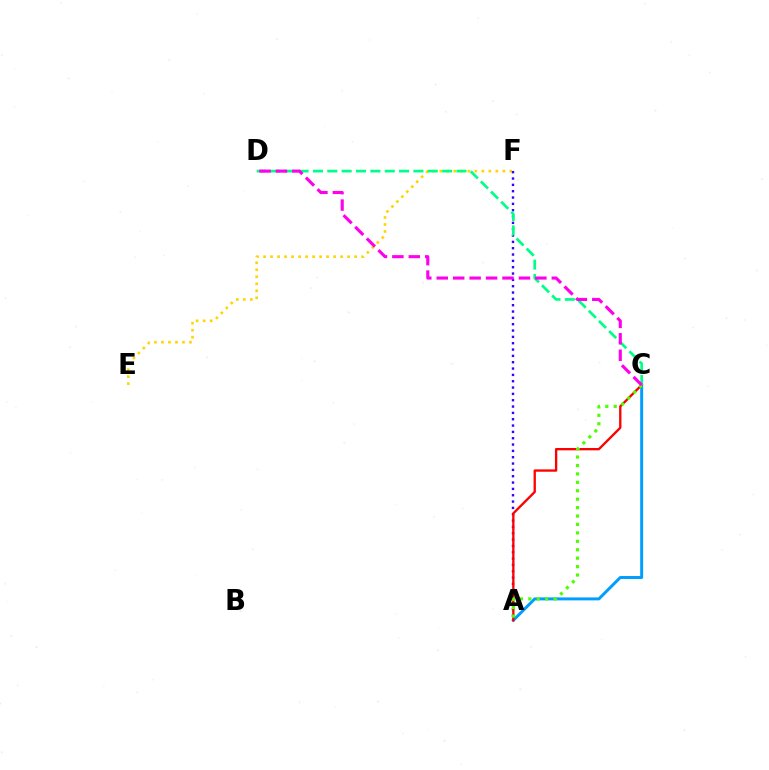{('E', 'F'): [{'color': '#ffd500', 'line_style': 'dotted', 'thickness': 1.9}], ('A', 'F'): [{'color': '#3700ff', 'line_style': 'dotted', 'thickness': 1.72}], ('A', 'C'): [{'color': '#009eff', 'line_style': 'solid', 'thickness': 2.14}, {'color': '#ff0000', 'line_style': 'solid', 'thickness': 1.68}, {'color': '#4fff00', 'line_style': 'dotted', 'thickness': 2.29}], ('C', 'D'): [{'color': '#00ff86', 'line_style': 'dashed', 'thickness': 1.95}, {'color': '#ff00ed', 'line_style': 'dashed', 'thickness': 2.23}]}